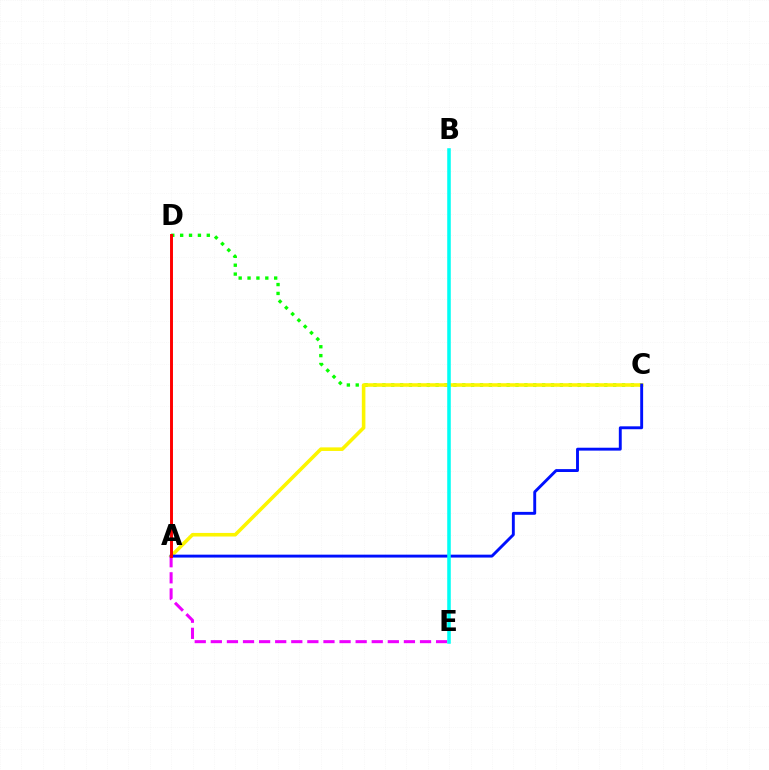{('C', 'D'): [{'color': '#08ff00', 'line_style': 'dotted', 'thickness': 2.41}], ('A', 'C'): [{'color': '#fcf500', 'line_style': 'solid', 'thickness': 2.57}, {'color': '#0010ff', 'line_style': 'solid', 'thickness': 2.09}], ('A', 'E'): [{'color': '#ee00ff', 'line_style': 'dashed', 'thickness': 2.19}], ('A', 'D'): [{'color': '#ff0000', 'line_style': 'solid', 'thickness': 2.12}], ('B', 'E'): [{'color': '#00fff6', 'line_style': 'solid', 'thickness': 2.56}]}